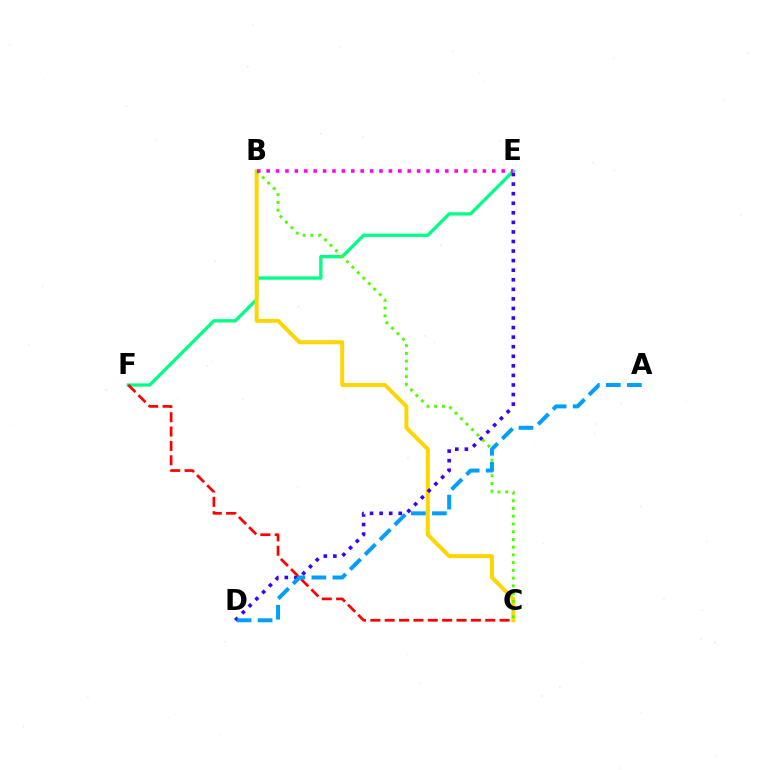{('E', 'F'): [{'color': '#00ff86', 'line_style': 'solid', 'thickness': 2.39}], ('B', 'C'): [{'color': '#ffd500', 'line_style': 'solid', 'thickness': 2.84}, {'color': '#4fff00', 'line_style': 'dotted', 'thickness': 2.1}], ('D', 'E'): [{'color': '#3700ff', 'line_style': 'dotted', 'thickness': 2.6}], ('C', 'F'): [{'color': '#ff0000', 'line_style': 'dashed', 'thickness': 1.95}], ('A', 'D'): [{'color': '#009eff', 'line_style': 'dashed', 'thickness': 2.85}], ('B', 'E'): [{'color': '#ff00ed', 'line_style': 'dotted', 'thickness': 2.55}]}